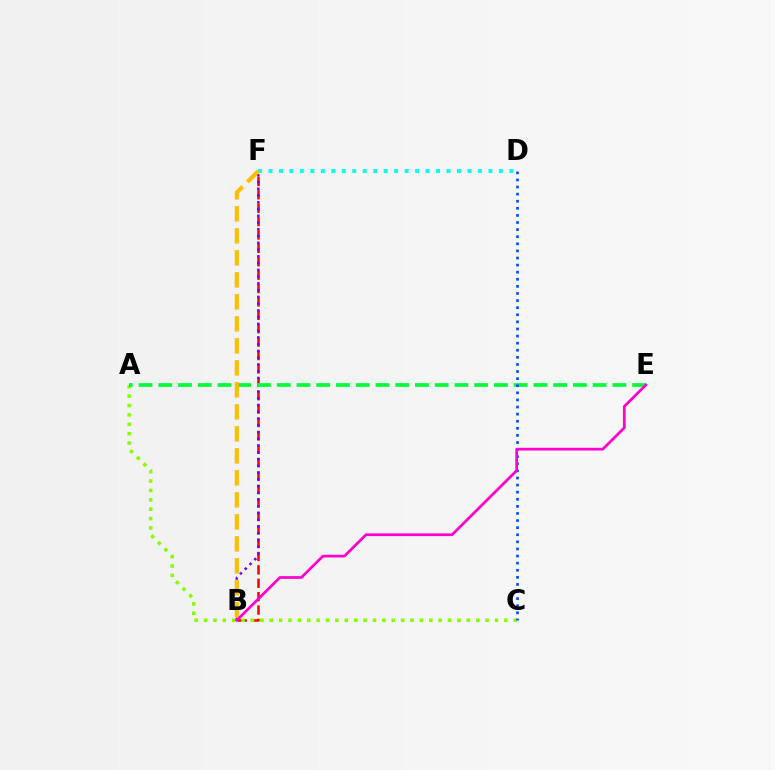{('B', 'F'): [{'color': '#ff0000', 'line_style': 'dashed', 'thickness': 1.82}, {'color': '#7200ff', 'line_style': 'dotted', 'thickness': 1.84}, {'color': '#ffbd00', 'line_style': 'dashed', 'thickness': 2.99}], ('A', 'C'): [{'color': '#84ff00', 'line_style': 'dotted', 'thickness': 2.55}], ('A', 'E'): [{'color': '#00ff39', 'line_style': 'dashed', 'thickness': 2.68}], ('D', 'F'): [{'color': '#00fff6', 'line_style': 'dotted', 'thickness': 2.85}], ('C', 'D'): [{'color': '#004bff', 'line_style': 'dotted', 'thickness': 1.93}], ('B', 'E'): [{'color': '#ff00cf', 'line_style': 'solid', 'thickness': 1.96}]}